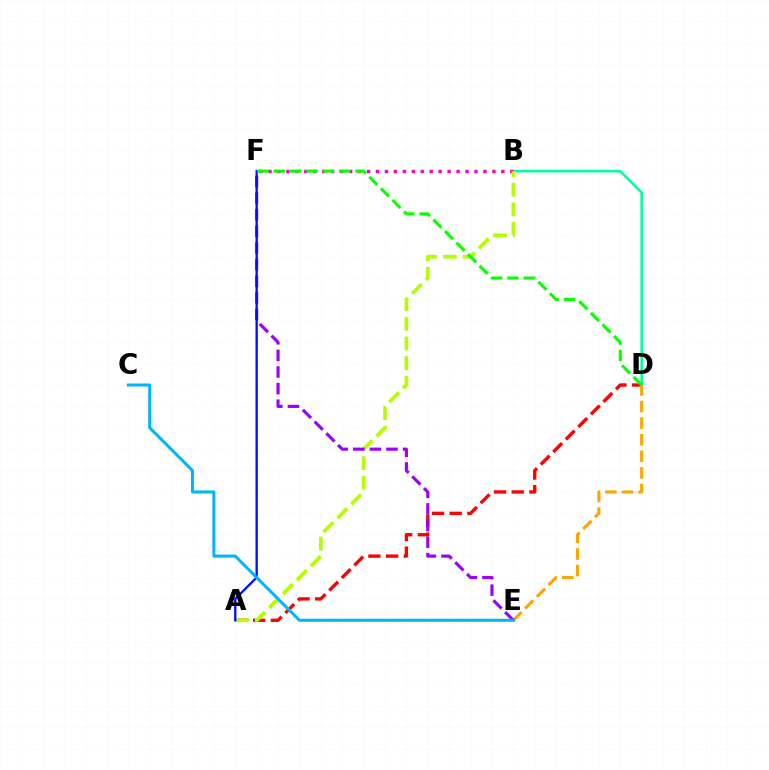{('B', 'D'): [{'color': '#00ff9d', 'line_style': 'solid', 'thickness': 1.85}], ('A', 'D'): [{'color': '#ff0000', 'line_style': 'dashed', 'thickness': 2.41}], ('D', 'E'): [{'color': '#ffa500', 'line_style': 'dashed', 'thickness': 2.25}], ('B', 'F'): [{'color': '#ff00bd', 'line_style': 'dotted', 'thickness': 2.43}], ('A', 'B'): [{'color': '#b3ff00', 'line_style': 'dashed', 'thickness': 2.67}], ('E', 'F'): [{'color': '#9b00ff', 'line_style': 'dashed', 'thickness': 2.26}], ('A', 'F'): [{'color': '#0010ff', 'line_style': 'solid', 'thickness': 1.67}], ('D', 'F'): [{'color': '#08ff00', 'line_style': 'dashed', 'thickness': 2.22}], ('C', 'E'): [{'color': '#00b5ff', 'line_style': 'solid', 'thickness': 2.18}]}